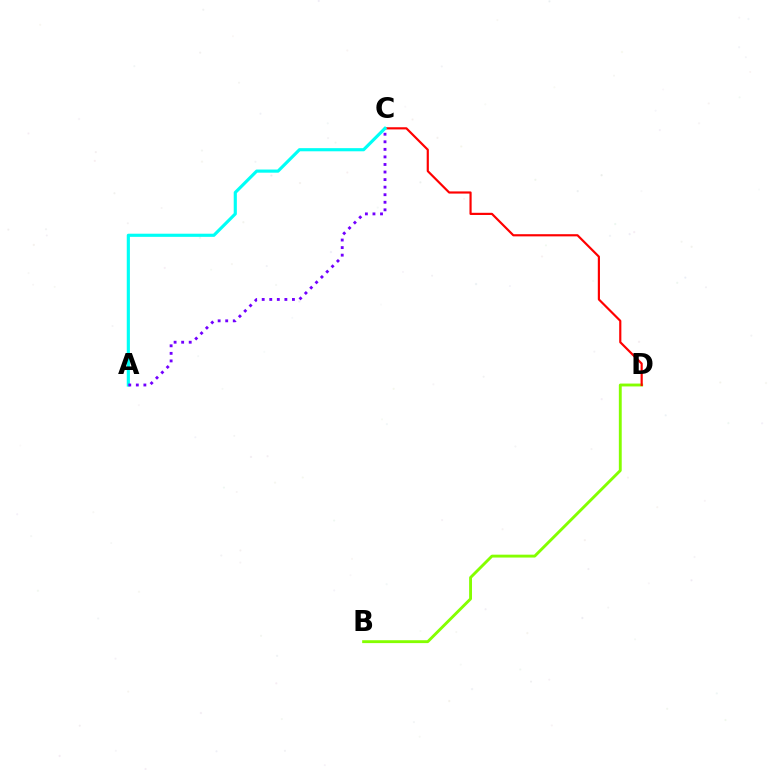{('B', 'D'): [{'color': '#84ff00', 'line_style': 'solid', 'thickness': 2.07}], ('C', 'D'): [{'color': '#ff0000', 'line_style': 'solid', 'thickness': 1.56}], ('A', 'C'): [{'color': '#00fff6', 'line_style': 'solid', 'thickness': 2.26}, {'color': '#7200ff', 'line_style': 'dotted', 'thickness': 2.05}]}